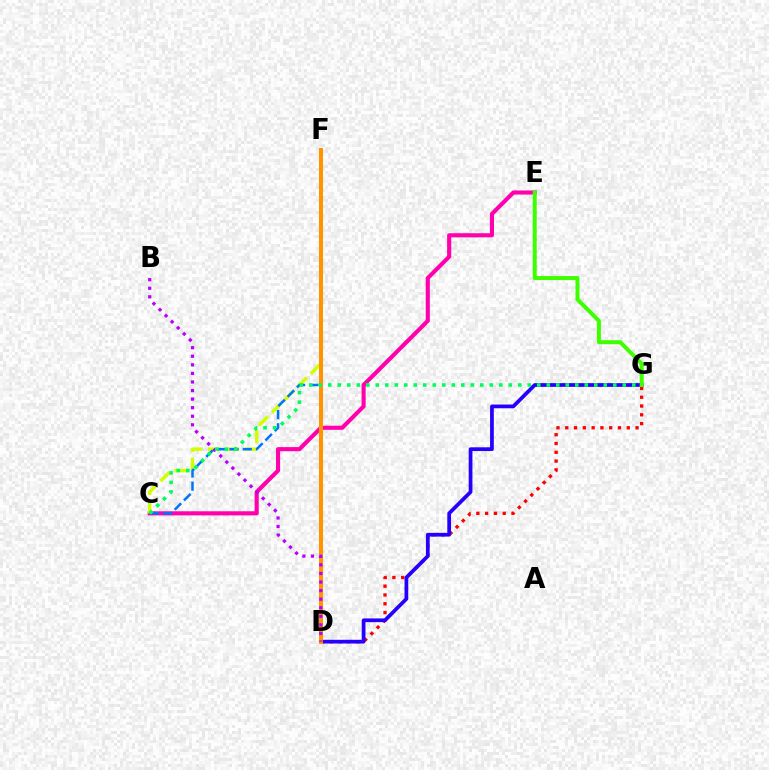{('D', 'G'): [{'color': '#ff0000', 'line_style': 'dotted', 'thickness': 2.39}, {'color': '#2500ff', 'line_style': 'solid', 'thickness': 2.69}], ('D', 'F'): [{'color': '#00fff6', 'line_style': 'solid', 'thickness': 1.93}, {'color': '#ff9400', 'line_style': 'solid', 'thickness': 2.9}], ('C', 'E'): [{'color': '#ff00ac', 'line_style': 'solid', 'thickness': 2.96}], ('C', 'F'): [{'color': '#d1ff00', 'line_style': 'dashed', 'thickness': 2.49}, {'color': '#0074ff', 'line_style': 'dashed', 'thickness': 1.79}], ('E', 'G'): [{'color': '#3dff00', 'line_style': 'solid', 'thickness': 2.88}], ('B', 'D'): [{'color': '#b900ff', 'line_style': 'dotted', 'thickness': 2.33}], ('C', 'G'): [{'color': '#00ff5c', 'line_style': 'dotted', 'thickness': 2.58}]}